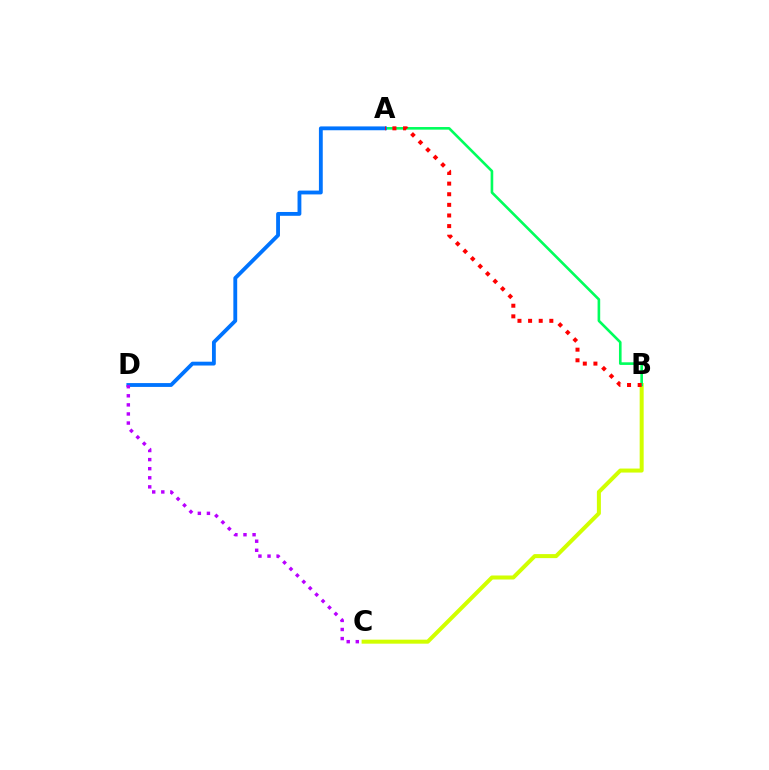{('B', 'C'): [{'color': '#d1ff00', 'line_style': 'solid', 'thickness': 2.89}], ('A', 'B'): [{'color': '#00ff5c', 'line_style': 'solid', 'thickness': 1.89}, {'color': '#ff0000', 'line_style': 'dotted', 'thickness': 2.89}], ('A', 'D'): [{'color': '#0074ff', 'line_style': 'solid', 'thickness': 2.76}], ('C', 'D'): [{'color': '#b900ff', 'line_style': 'dotted', 'thickness': 2.47}]}